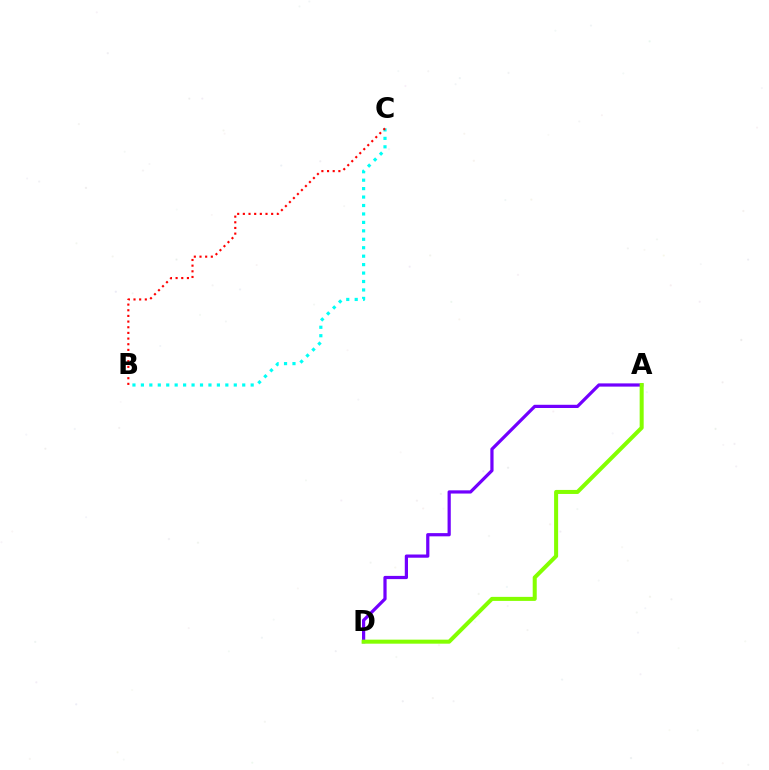{('B', 'C'): [{'color': '#00fff6', 'line_style': 'dotted', 'thickness': 2.29}, {'color': '#ff0000', 'line_style': 'dotted', 'thickness': 1.54}], ('A', 'D'): [{'color': '#7200ff', 'line_style': 'solid', 'thickness': 2.32}, {'color': '#84ff00', 'line_style': 'solid', 'thickness': 2.9}]}